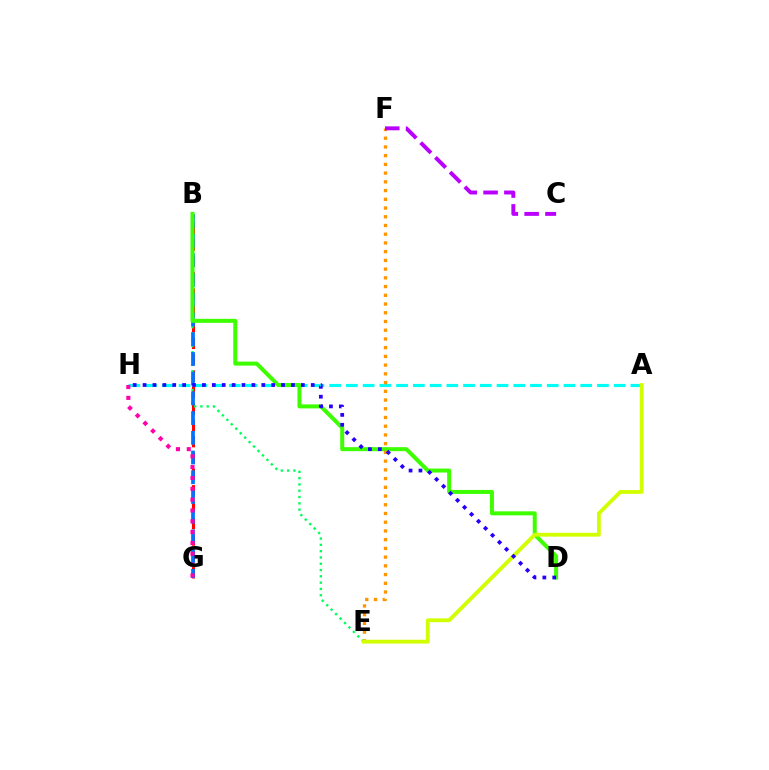{('B', 'G'): [{'color': '#ff0000', 'line_style': 'dashed', 'thickness': 2.23}, {'color': '#0074ff', 'line_style': 'dashed', 'thickness': 2.68}], ('B', 'E'): [{'color': '#00ff5c', 'line_style': 'dotted', 'thickness': 1.71}], ('A', 'H'): [{'color': '#00fff6', 'line_style': 'dashed', 'thickness': 2.27}], ('B', 'D'): [{'color': '#3dff00', 'line_style': 'solid', 'thickness': 2.88}], ('E', 'F'): [{'color': '#ff9400', 'line_style': 'dotted', 'thickness': 2.37}], ('A', 'E'): [{'color': '#d1ff00', 'line_style': 'solid', 'thickness': 2.75}], ('G', 'H'): [{'color': '#ff00ac', 'line_style': 'dotted', 'thickness': 2.94}], ('D', 'H'): [{'color': '#2500ff', 'line_style': 'dotted', 'thickness': 2.69}], ('C', 'F'): [{'color': '#b900ff', 'line_style': 'dashed', 'thickness': 2.83}]}